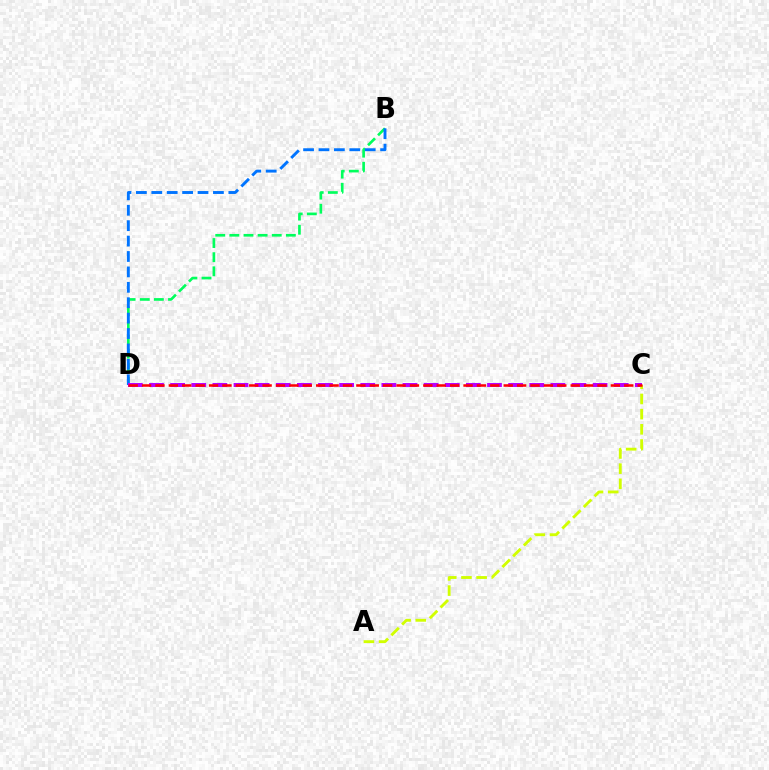{('B', 'D'): [{'color': '#00ff5c', 'line_style': 'dashed', 'thickness': 1.92}, {'color': '#0074ff', 'line_style': 'dashed', 'thickness': 2.09}], ('C', 'D'): [{'color': '#b900ff', 'line_style': 'dashed', 'thickness': 2.87}, {'color': '#ff0000', 'line_style': 'dashed', 'thickness': 1.82}], ('A', 'C'): [{'color': '#d1ff00', 'line_style': 'dashed', 'thickness': 2.06}]}